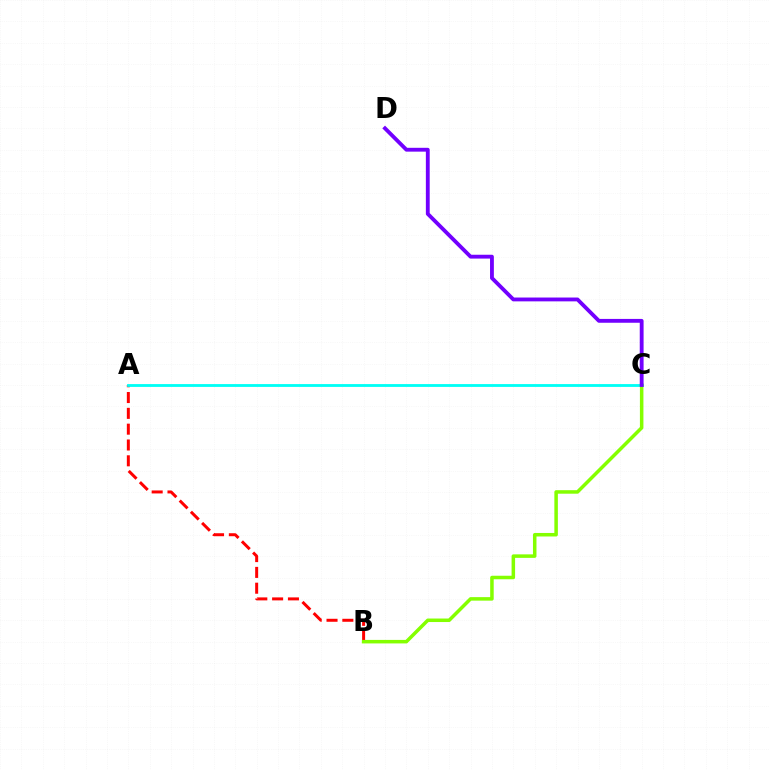{('A', 'B'): [{'color': '#ff0000', 'line_style': 'dashed', 'thickness': 2.15}], ('A', 'C'): [{'color': '#00fff6', 'line_style': 'solid', 'thickness': 2.04}], ('B', 'C'): [{'color': '#84ff00', 'line_style': 'solid', 'thickness': 2.53}], ('C', 'D'): [{'color': '#7200ff', 'line_style': 'solid', 'thickness': 2.76}]}